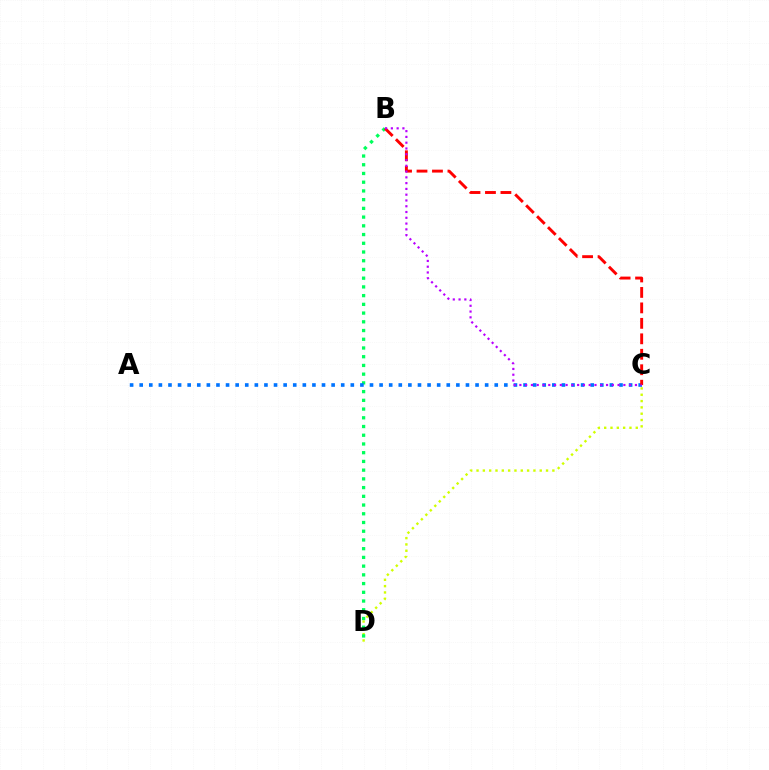{('C', 'D'): [{'color': '#d1ff00', 'line_style': 'dotted', 'thickness': 1.72}], ('B', 'D'): [{'color': '#00ff5c', 'line_style': 'dotted', 'thickness': 2.37}], ('A', 'C'): [{'color': '#0074ff', 'line_style': 'dotted', 'thickness': 2.61}], ('B', 'C'): [{'color': '#ff0000', 'line_style': 'dashed', 'thickness': 2.1}, {'color': '#b900ff', 'line_style': 'dotted', 'thickness': 1.57}]}